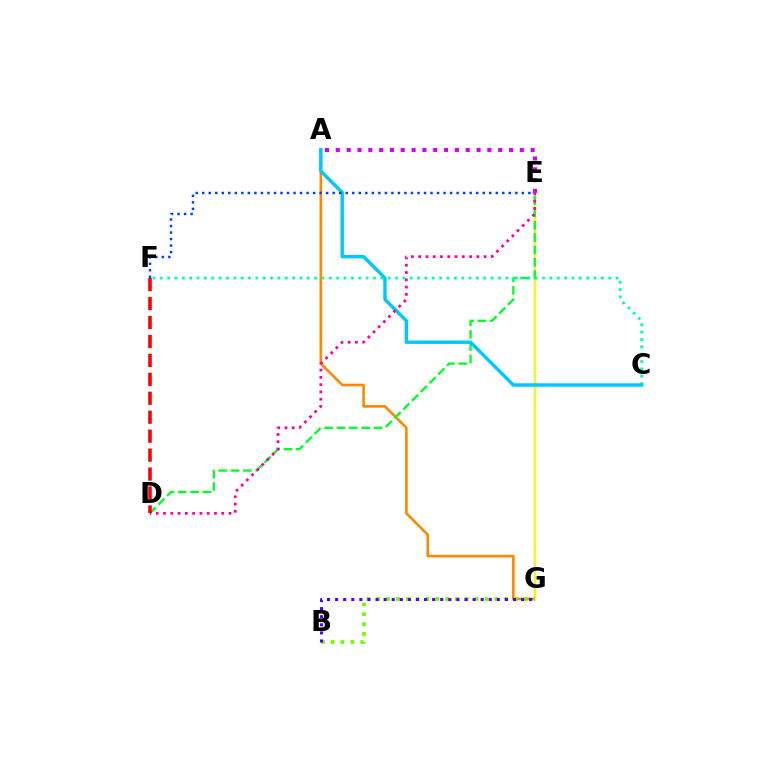{('A', 'G'): [{'color': '#ff8800', 'line_style': 'solid', 'thickness': 1.88}], ('E', 'G'): [{'color': '#eeff00', 'line_style': 'solid', 'thickness': 1.64}], ('B', 'G'): [{'color': '#66ff00', 'line_style': 'dotted', 'thickness': 2.67}, {'color': '#4f00ff', 'line_style': 'dotted', 'thickness': 2.2}], ('D', 'E'): [{'color': '#00ff27', 'line_style': 'dashed', 'thickness': 1.68}, {'color': '#ff00a0', 'line_style': 'dotted', 'thickness': 1.98}], ('C', 'F'): [{'color': '#00ffaf', 'line_style': 'dotted', 'thickness': 2.0}], ('A', 'C'): [{'color': '#00c7ff', 'line_style': 'solid', 'thickness': 2.46}], ('E', 'F'): [{'color': '#003fff', 'line_style': 'dotted', 'thickness': 1.77}], ('A', 'E'): [{'color': '#d600ff', 'line_style': 'dotted', 'thickness': 2.94}], ('D', 'F'): [{'color': '#ff0000', 'line_style': 'dashed', 'thickness': 2.57}]}